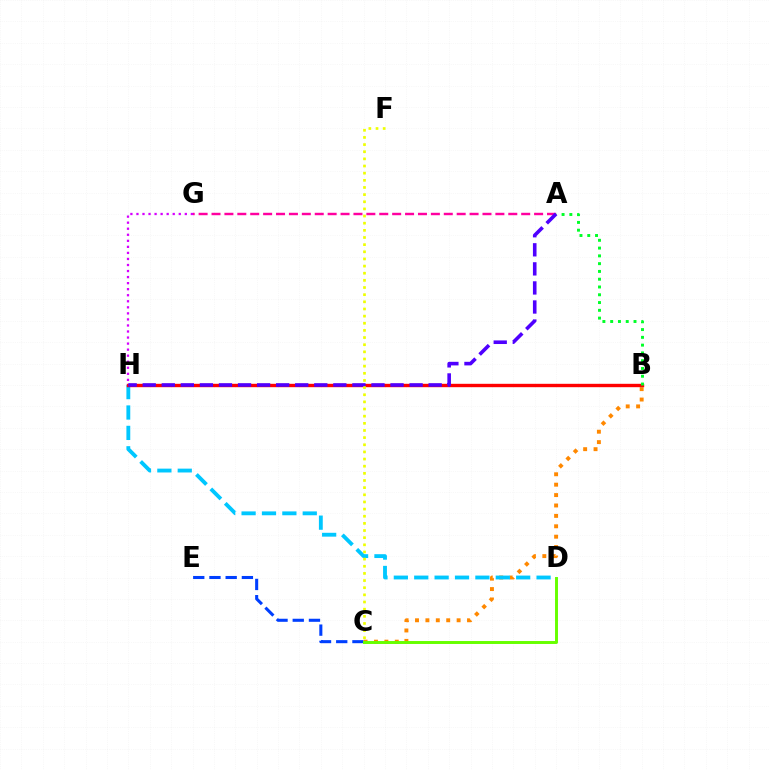{('C', 'E'): [{'color': '#003fff', 'line_style': 'dashed', 'thickness': 2.2}], ('B', 'H'): [{'color': '#00ffaf', 'line_style': 'dashed', 'thickness': 1.91}, {'color': '#ff0000', 'line_style': 'solid', 'thickness': 2.44}], ('B', 'C'): [{'color': '#ff8800', 'line_style': 'dotted', 'thickness': 2.83}], ('D', 'H'): [{'color': '#00c7ff', 'line_style': 'dashed', 'thickness': 2.77}], ('A', 'G'): [{'color': '#ff00a0', 'line_style': 'dashed', 'thickness': 1.75}], ('G', 'H'): [{'color': '#d600ff', 'line_style': 'dotted', 'thickness': 1.64}], ('A', 'B'): [{'color': '#00ff27', 'line_style': 'dotted', 'thickness': 2.11}], ('C', 'D'): [{'color': '#66ff00', 'line_style': 'solid', 'thickness': 2.12}], ('A', 'H'): [{'color': '#4f00ff', 'line_style': 'dashed', 'thickness': 2.59}], ('C', 'F'): [{'color': '#eeff00', 'line_style': 'dotted', 'thickness': 1.94}]}